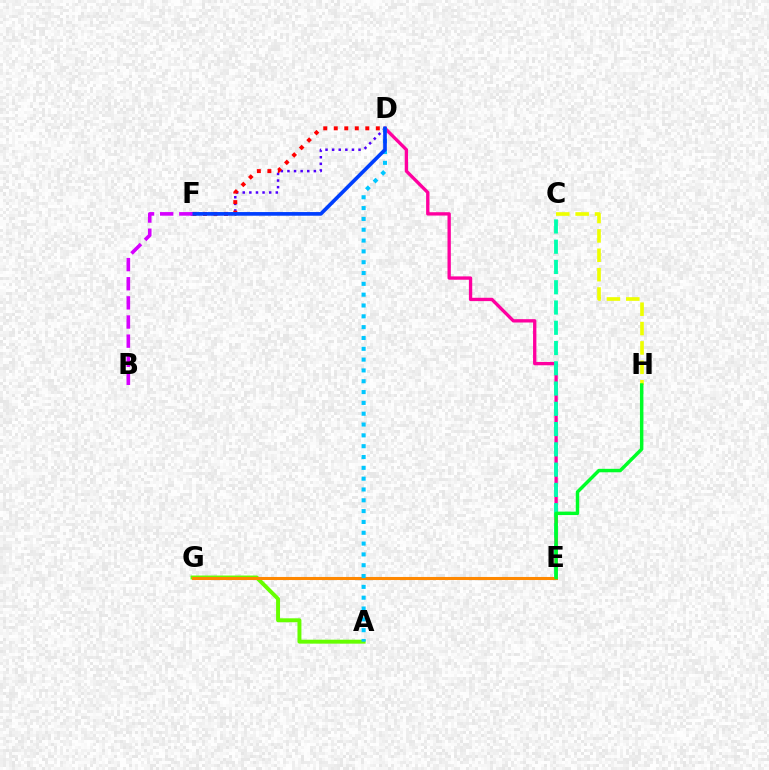{('D', 'E'): [{'color': '#ff00a0', 'line_style': 'solid', 'thickness': 2.4}], ('C', 'E'): [{'color': '#00ffaf', 'line_style': 'dashed', 'thickness': 2.75}], ('C', 'H'): [{'color': '#eeff00', 'line_style': 'dashed', 'thickness': 2.63}], ('A', 'G'): [{'color': '#66ff00', 'line_style': 'solid', 'thickness': 2.84}], ('D', 'F'): [{'color': '#4f00ff', 'line_style': 'dotted', 'thickness': 1.8}, {'color': '#ff0000', 'line_style': 'dotted', 'thickness': 2.86}, {'color': '#003fff', 'line_style': 'solid', 'thickness': 2.64}], ('E', 'G'): [{'color': '#ff8800', 'line_style': 'solid', 'thickness': 2.21}], ('A', 'D'): [{'color': '#00c7ff', 'line_style': 'dotted', 'thickness': 2.94}], ('B', 'F'): [{'color': '#d600ff', 'line_style': 'dashed', 'thickness': 2.6}], ('E', 'H'): [{'color': '#00ff27', 'line_style': 'solid', 'thickness': 2.48}]}